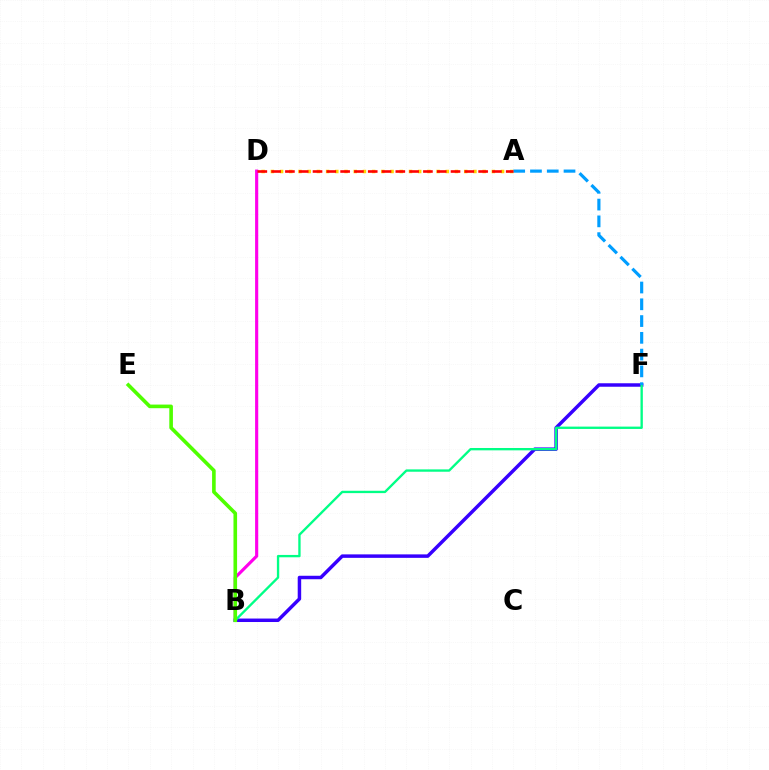{('B', 'D'): [{'color': '#ff00ed', 'line_style': 'solid', 'thickness': 2.26}], ('B', 'F'): [{'color': '#3700ff', 'line_style': 'solid', 'thickness': 2.5}, {'color': '#00ff86', 'line_style': 'solid', 'thickness': 1.69}], ('B', 'E'): [{'color': '#4fff00', 'line_style': 'solid', 'thickness': 2.61}], ('A', 'D'): [{'color': '#ffd500', 'line_style': 'dotted', 'thickness': 2.5}, {'color': '#ff0000', 'line_style': 'dashed', 'thickness': 1.87}], ('A', 'F'): [{'color': '#009eff', 'line_style': 'dashed', 'thickness': 2.28}]}